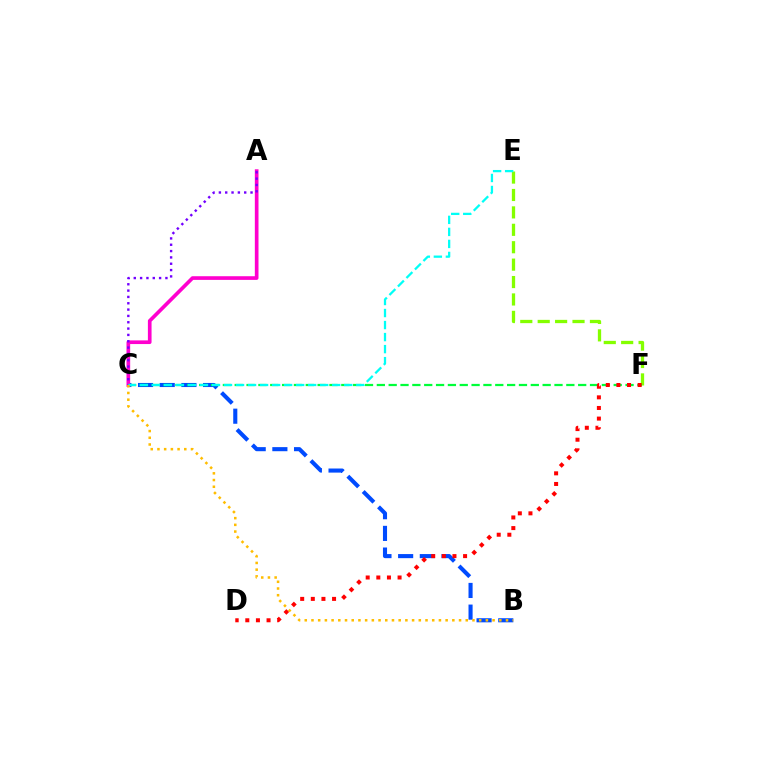{('E', 'F'): [{'color': '#84ff00', 'line_style': 'dashed', 'thickness': 2.37}], ('B', 'C'): [{'color': '#004bff', 'line_style': 'dashed', 'thickness': 2.95}, {'color': '#ffbd00', 'line_style': 'dotted', 'thickness': 1.82}], ('A', 'C'): [{'color': '#ff00cf', 'line_style': 'solid', 'thickness': 2.64}, {'color': '#7200ff', 'line_style': 'dotted', 'thickness': 1.72}], ('C', 'F'): [{'color': '#00ff39', 'line_style': 'dashed', 'thickness': 1.61}], ('D', 'F'): [{'color': '#ff0000', 'line_style': 'dotted', 'thickness': 2.89}], ('C', 'E'): [{'color': '#00fff6', 'line_style': 'dashed', 'thickness': 1.63}]}